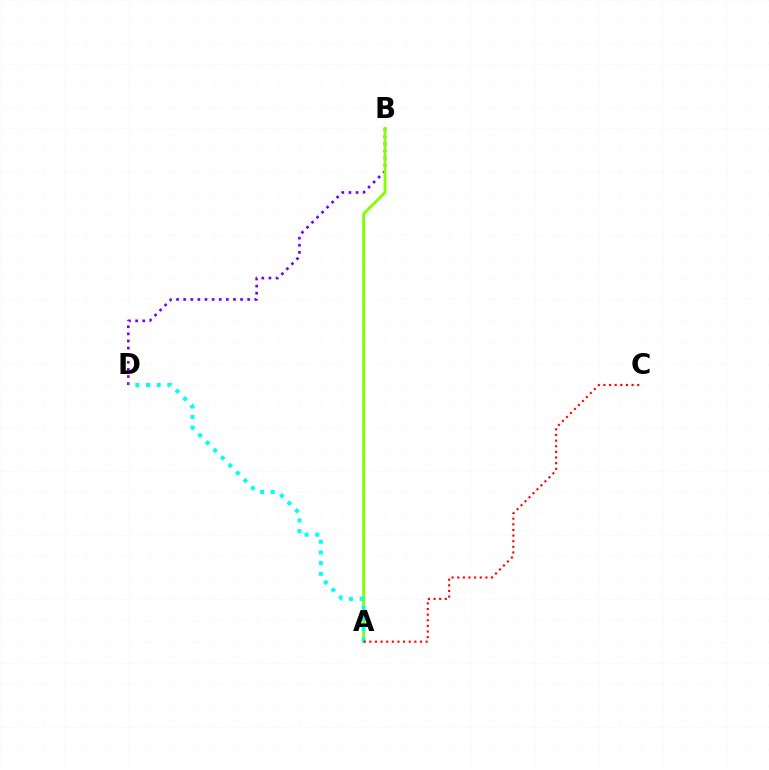{('B', 'D'): [{'color': '#7200ff', 'line_style': 'dotted', 'thickness': 1.93}], ('A', 'B'): [{'color': '#84ff00', 'line_style': 'solid', 'thickness': 2.06}], ('A', 'D'): [{'color': '#00fff6', 'line_style': 'dotted', 'thickness': 2.9}], ('A', 'C'): [{'color': '#ff0000', 'line_style': 'dotted', 'thickness': 1.53}]}